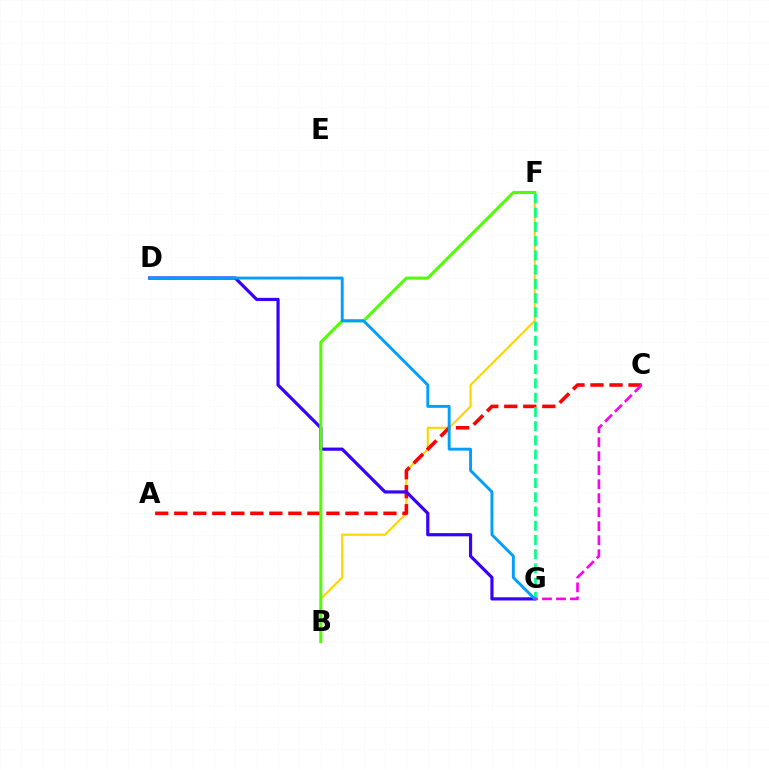{('B', 'F'): [{'color': '#ffd500', 'line_style': 'solid', 'thickness': 1.55}, {'color': '#4fff00', 'line_style': 'solid', 'thickness': 2.17}], ('A', 'C'): [{'color': '#ff0000', 'line_style': 'dashed', 'thickness': 2.58}], ('D', 'G'): [{'color': '#3700ff', 'line_style': 'solid', 'thickness': 2.29}, {'color': '#009eff', 'line_style': 'solid', 'thickness': 2.08}], ('F', 'G'): [{'color': '#00ff86', 'line_style': 'dashed', 'thickness': 1.93}], ('C', 'G'): [{'color': '#ff00ed', 'line_style': 'dashed', 'thickness': 1.9}]}